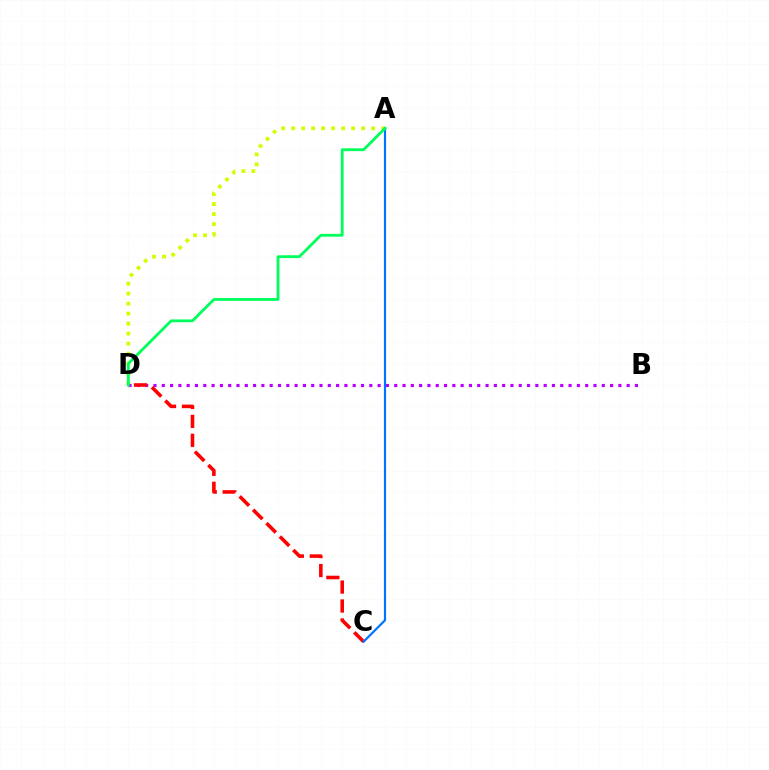{('A', 'D'): [{'color': '#d1ff00', 'line_style': 'dotted', 'thickness': 2.72}, {'color': '#00ff5c', 'line_style': 'solid', 'thickness': 2.02}], ('B', 'D'): [{'color': '#b900ff', 'line_style': 'dotted', 'thickness': 2.26}], ('C', 'D'): [{'color': '#ff0000', 'line_style': 'dashed', 'thickness': 2.57}], ('A', 'C'): [{'color': '#0074ff', 'line_style': 'solid', 'thickness': 1.57}]}